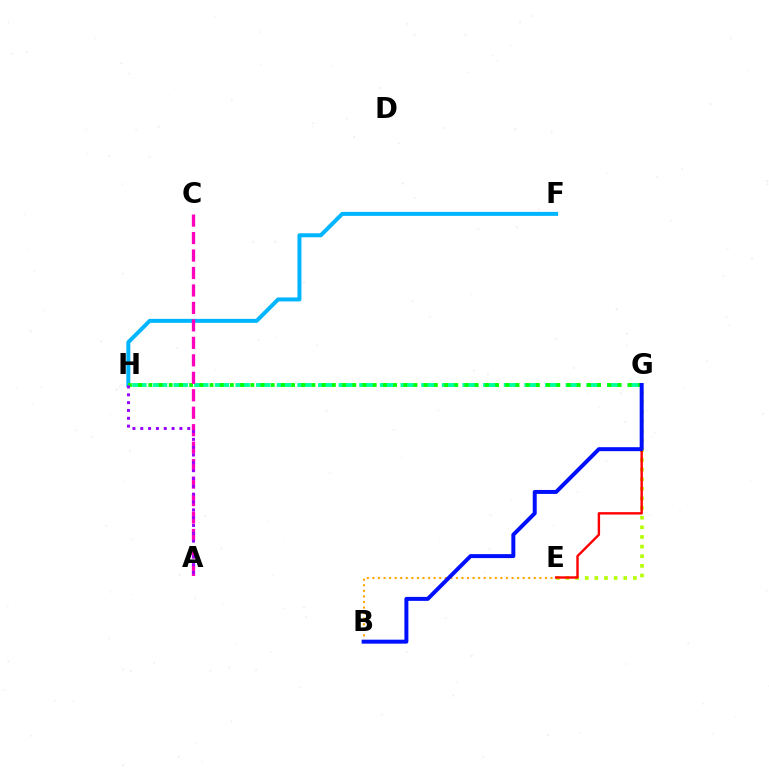{('E', 'G'): [{'color': '#b3ff00', 'line_style': 'dotted', 'thickness': 2.62}, {'color': '#ff0000', 'line_style': 'solid', 'thickness': 1.73}], ('F', 'H'): [{'color': '#00b5ff', 'line_style': 'solid', 'thickness': 2.87}], ('G', 'H'): [{'color': '#00ff9d', 'line_style': 'dashed', 'thickness': 2.8}, {'color': '#08ff00', 'line_style': 'dotted', 'thickness': 2.77}], ('B', 'E'): [{'color': '#ffa500', 'line_style': 'dotted', 'thickness': 1.51}], ('A', 'C'): [{'color': '#ff00bd', 'line_style': 'dashed', 'thickness': 2.37}], ('A', 'H'): [{'color': '#9b00ff', 'line_style': 'dotted', 'thickness': 2.13}], ('B', 'G'): [{'color': '#0010ff', 'line_style': 'solid', 'thickness': 2.86}]}